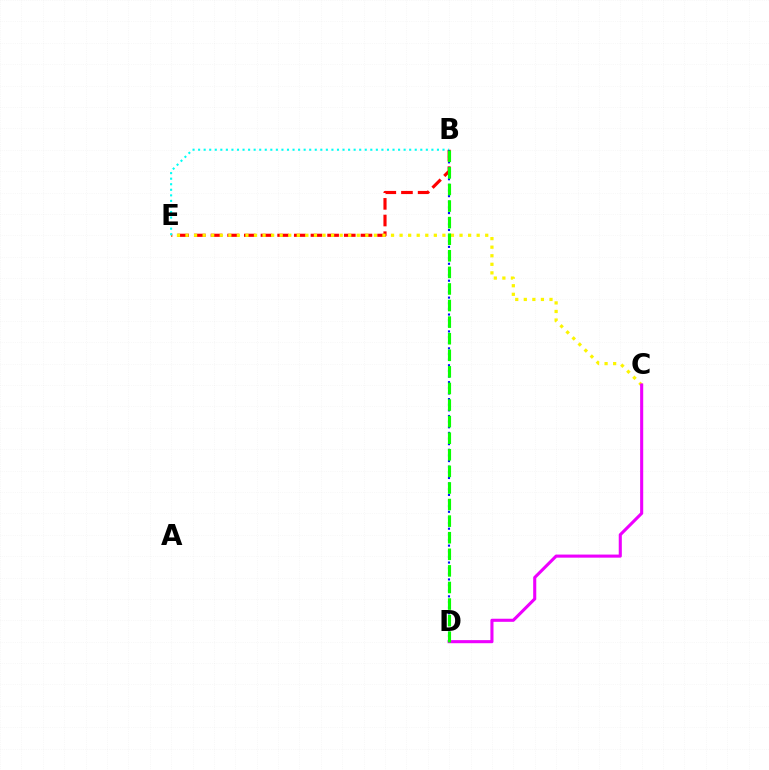{('B', 'E'): [{'color': '#ff0000', 'line_style': 'dashed', 'thickness': 2.26}, {'color': '#00fff6', 'line_style': 'dotted', 'thickness': 1.51}], ('C', 'E'): [{'color': '#fcf500', 'line_style': 'dotted', 'thickness': 2.33}], ('C', 'D'): [{'color': '#ee00ff', 'line_style': 'solid', 'thickness': 2.22}], ('B', 'D'): [{'color': '#0010ff', 'line_style': 'dotted', 'thickness': 1.53}, {'color': '#08ff00', 'line_style': 'dashed', 'thickness': 2.25}]}